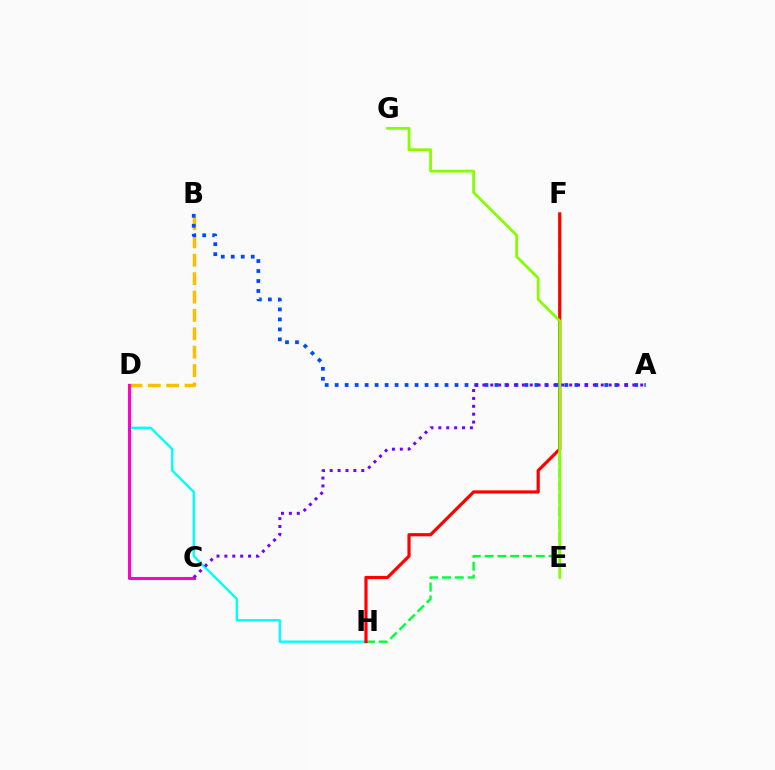{('D', 'H'): [{'color': '#00fff6', 'line_style': 'solid', 'thickness': 1.71}], ('B', 'D'): [{'color': '#ffbd00', 'line_style': 'dashed', 'thickness': 2.5}], ('F', 'H'): [{'color': '#00ff39', 'line_style': 'dashed', 'thickness': 1.74}, {'color': '#ff0000', 'line_style': 'solid', 'thickness': 2.3}], ('C', 'D'): [{'color': '#ff00cf', 'line_style': 'solid', 'thickness': 2.19}], ('E', 'G'): [{'color': '#84ff00', 'line_style': 'solid', 'thickness': 1.99}], ('A', 'B'): [{'color': '#004bff', 'line_style': 'dotted', 'thickness': 2.71}], ('A', 'C'): [{'color': '#7200ff', 'line_style': 'dotted', 'thickness': 2.14}]}